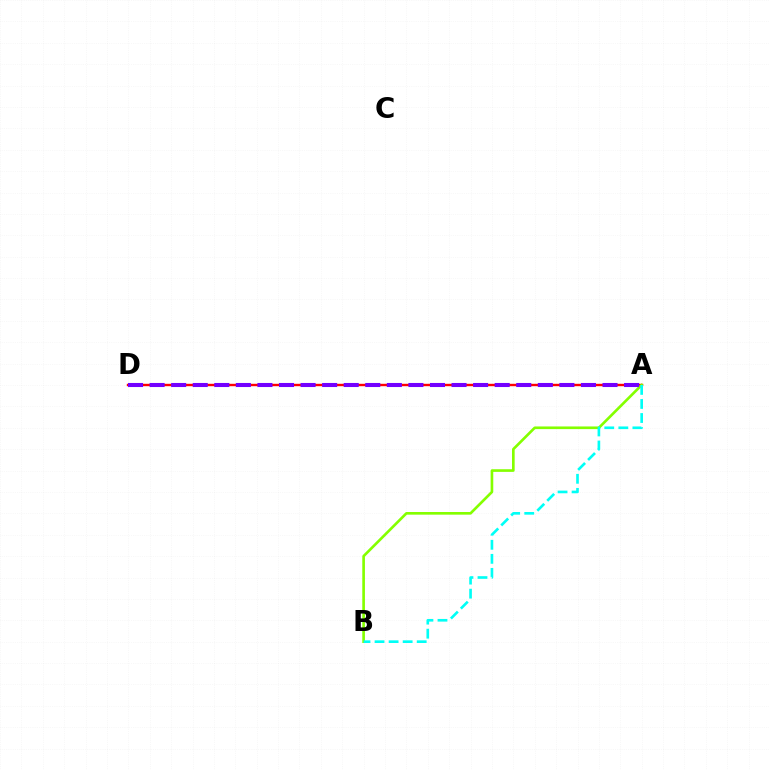{('A', 'D'): [{'color': '#ff0000', 'line_style': 'solid', 'thickness': 1.73}, {'color': '#7200ff', 'line_style': 'dashed', 'thickness': 2.93}], ('A', 'B'): [{'color': '#84ff00', 'line_style': 'solid', 'thickness': 1.91}, {'color': '#00fff6', 'line_style': 'dashed', 'thickness': 1.91}]}